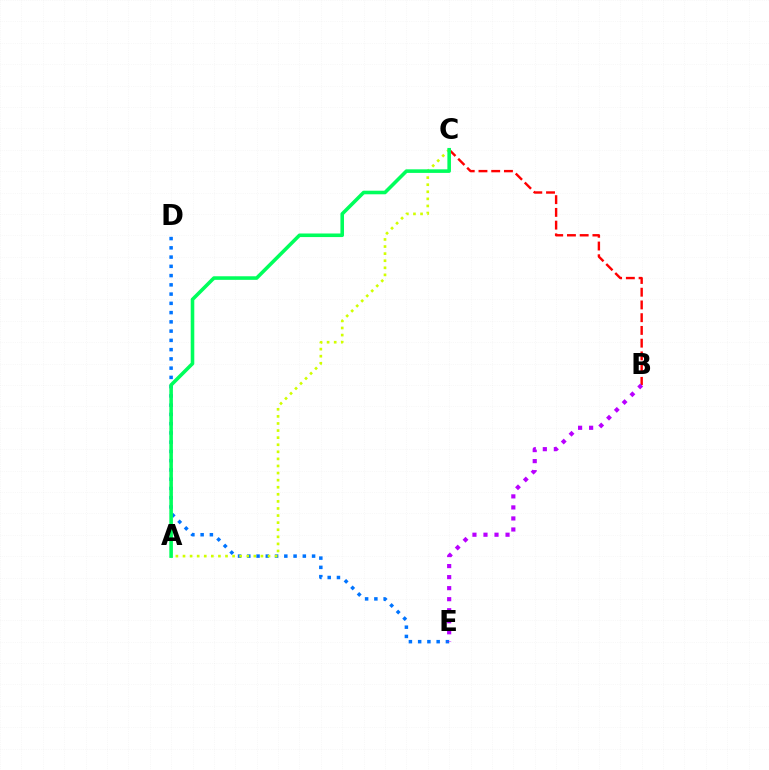{('D', 'E'): [{'color': '#0074ff', 'line_style': 'dotted', 'thickness': 2.51}], ('A', 'C'): [{'color': '#d1ff00', 'line_style': 'dotted', 'thickness': 1.92}, {'color': '#00ff5c', 'line_style': 'solid', 'thickness': 2.58}], ('B', 'C'): [{'color': '#ff0000', 'line_style': 'dashed', 'thickness': 1.73}], ('B', 'E'): [{'color': '#b900ff', 'line_style': 'dotted', 'thickness': 3.0}]}